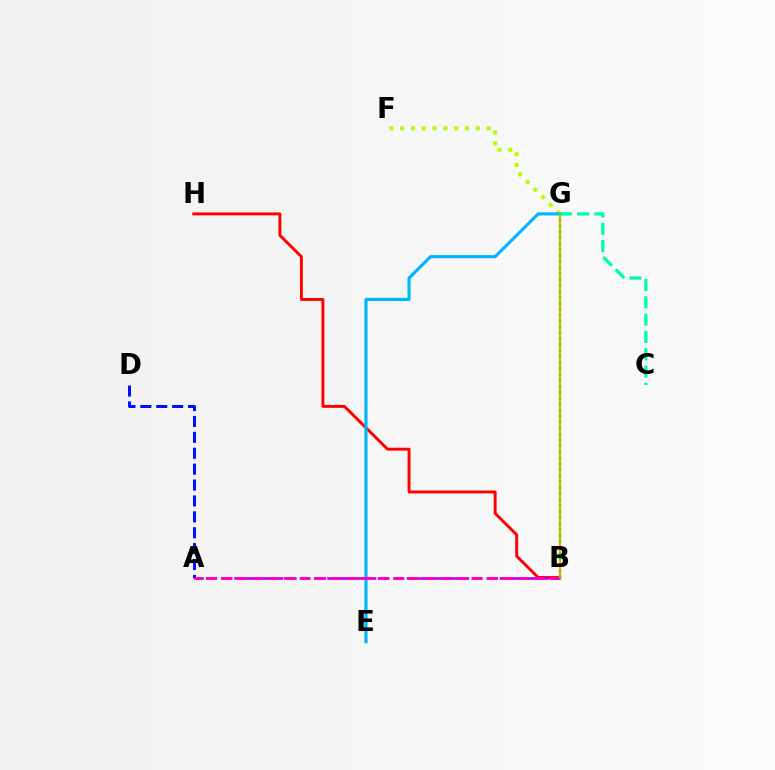{('B', 'H'): [{'color': '#ff0000', 'line_style': 'solid', 'thickness': 2.1}], ('F', 'G'): [{'color': '#b3ff00', 'line_style': 'dotted', 'thickness': 2.93}], ('E', 'G'): [{'color': '#00b5ff', 'line_style': 'solid', 'thickness': 2.25}], ('A', 'B'): [{'color': '#9b00ff', 'line_style': 'dashed', 'thickness': 1.8}, {'color': '#ff00bd', 'line_style': 'dashed', 'thickness': 2.12}], ('B', 'G'): [{'color': '#ffa500', 'line_style': 'solid', 'thickness': 1.71}, {'color': '#08ff00', 'line_style': 'dotted', 'thickness': 1.62}], ('A', 'D'): [{'color': '#0010ff', 'line_style': 'dashed', 'thickness': 2.16}], ('C', 'G'): [{'color': '#00ff9d', 'line_style': 'dashed', 'thickness': 2.35}]}